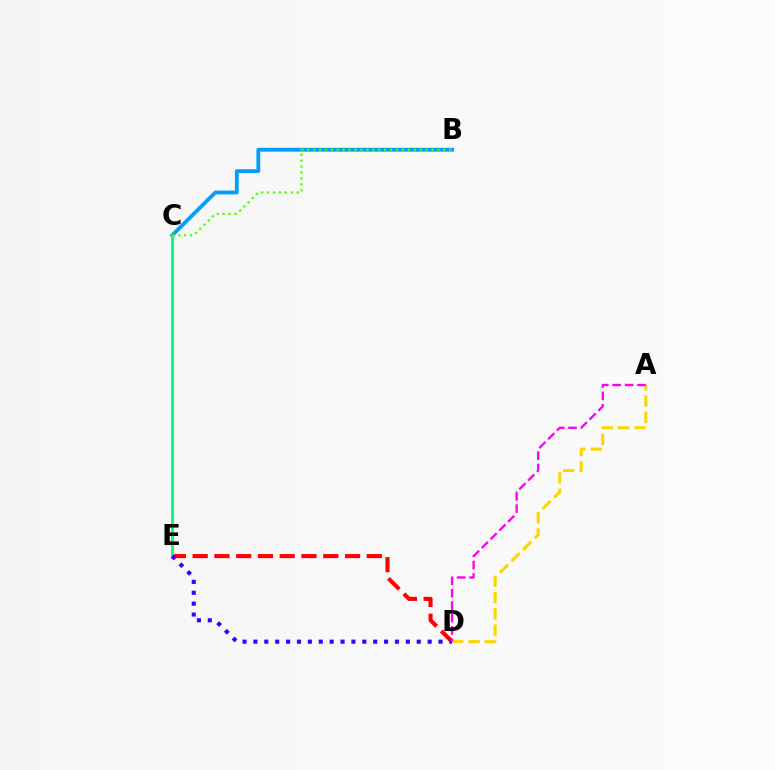{('D', 'E'): [{'color': '#ff0000', 'line_style': 'dashed', 'thickness': 2.96}, {'color': '#3700ff', 'line_style': 'dotted', 'thickness': 2.96}], ('B', 'C'): [{'color': '#009eff', 'line_style': 'solid', 'thickness': 2.75}, {'color': '#4fff00', 'line_style': 'dotted', 'thickness': 1.61}], ('C', 'E'): [{'color': '#00ff86', 'line_style': 'solid', 'thickness': 2.12}], ('A', 'D'): [{'color': '#ffd500', 'line_style': 'dashed', 'thickness': 2.21}, {'color': '#ff00ed', 'line_style': 'dashed', 'thickness': 1.68}]}